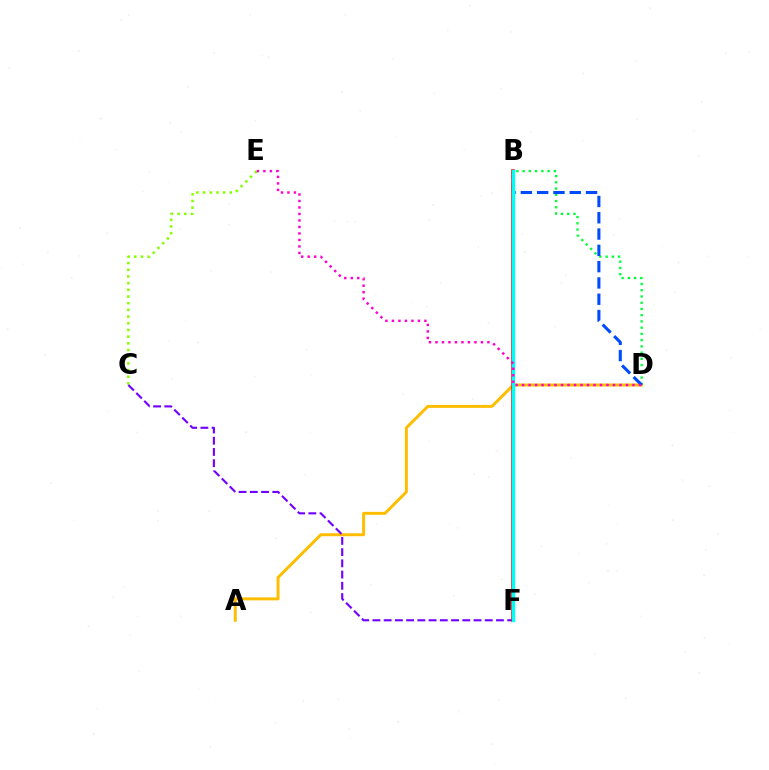{('A', 'D'): [{'color': '#ffbd00', 'line_style': 'solid', 'thickness': 2.13}], ('B', 'D'): [{'color': '#00ff39', 'line_style': 'dotted', 'thickness': 1.7}, {'color': '#004bff', 'line_style': 'dashed', 'thickness': 2.21}], ('C', 'E'): [{'color': '#84ff00', 'line_style': 'dotted', 'thickness': 1.82}], ('C', 'F'): [{'color': '#7200ff', 'line_style': 'dashed', 'thickness': 1.53}], ('B', 'F'): [{'color': '#ff0000', 'line_style': 'solid', 'thickness': 2.57}, {'color': '#00fff6', 'line_style': 'solid', 'thickness': 2.44}], ('D', 'E'): [{'color': '#ff00cf', 'line_style': 'dotted', 'thickness': 1.76}]}